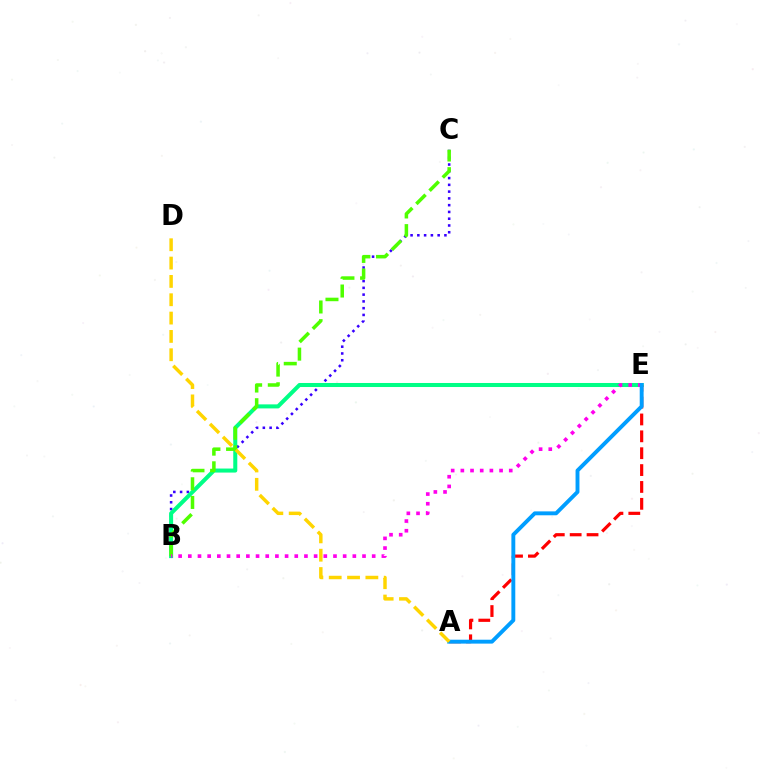{('B', 'C'): [{'color': '#3700ff', 'line_style': 'dotted', 'thickness': 1.84}, {'color': '#4fff00', 'line_style': 'dashed', 'thickness': 2.54}], ('B', 'E'): [{'color': '#00ff86', 'line_style': 'solid', 'thickness': 2.9}, {'color': '#ff00ed', 'line_style': 'dotted', 'thickness': 2.63}], ('A', 'E'): [{'color': '#ff0000', 'line_style': 'dashed', 'thickness': 2.29}, {'color': '#009eff', 'line_style': 'solid', 'thickness': 2.81}], ('A', 'D'): [{'color': '#ffd500', 'line_style': 'dashed', 'thickness': 2.49}]}